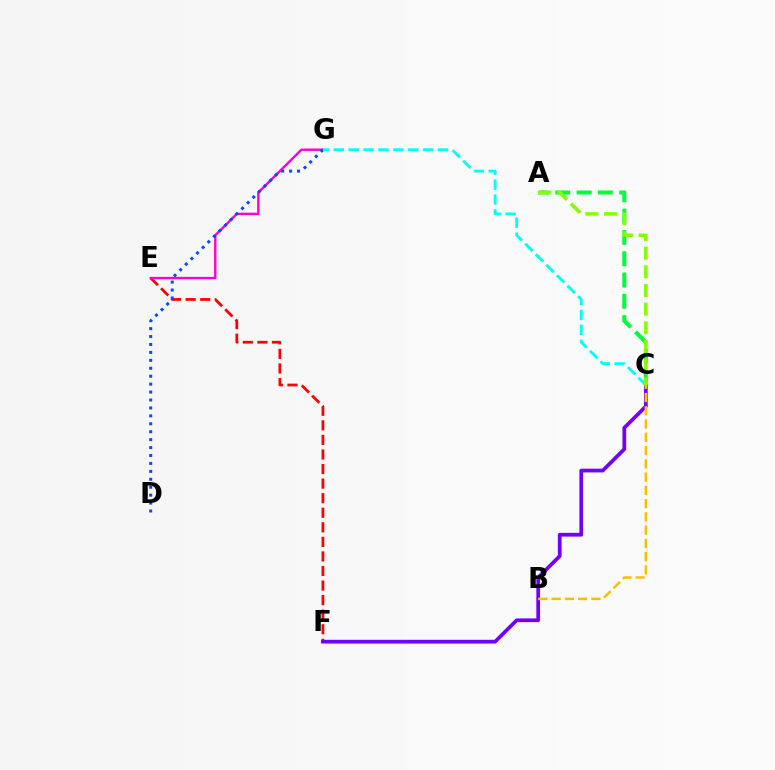{('E', 'F'): [{'color': '#ff0000', 'line_style': 'dashed', 'thickness': 1.98}], ('C', 'F'): [{'color': '#7200ff', 'line_style': 'solid', 'thickness': 2.69}], ('B', 'C'): [{'color': '#ffbd00', 'line_style': 'dashed', 'thickness': 1.8}], ('A', 'C'): [{'color': '#00ff39', 'line_style': 'dashed', 'thickness': 2.89}, {'color': '#84ff00', 'line_style': 'dashed', 'thickness': 2.53}], ('E', 'G'): [{'color': '#ff00cf', 'line_style': 'solid', 'thickness': 1.72}], ('D', 'G'): [{'color': '#004bff', 'line_style': 'dotted', 'thickness': 2.15}], ('C', 'G'): [{'color': '#00fff6', 'line_style': 'dashed', 'thickness': 2.02}]}